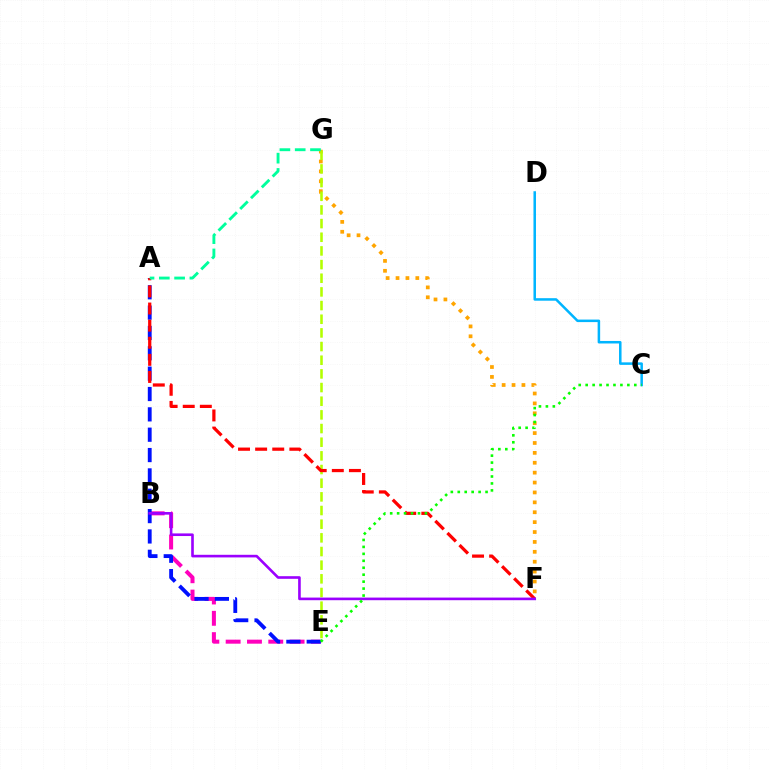{('F', 'G'): [{'color': '#ffa500', 'line_style': 'dotted', 'thickness': 2.69}], ('B', 'E'): [{'color': '#ff00bd', 'line_style': 'dashed', 'thickness': 2.89}], ('E', 'G'): [{'color': '#b3ff00', 'line_style': 'dashed', 'thickness': 1.86}], ('A', 'E'): [{'color': '#0010ff', 'line_style': 'dashed', 'thickness': 2.76}], ('C', 'D'): [{'color': '#00b5ff', 'line_style': 'solid', 'thickness': 1.82}], ('A', 'F'): [{'color': '#ff0000', 'line_style': 'dashed', 'thickness': 2.32}], ('B', 'F'): [{'color': '#9b00ff', 'line_style': 'solid', 'thickness': 1.89}], ('C', 'E'): [{'color': '#08ff00', 'line_style': 'dotted', 'thickness': 1.89}], ('A', 'G'): [{'color': '#00ff9d', 'line_style': 'dashed', 'thickness': 2.08}]}